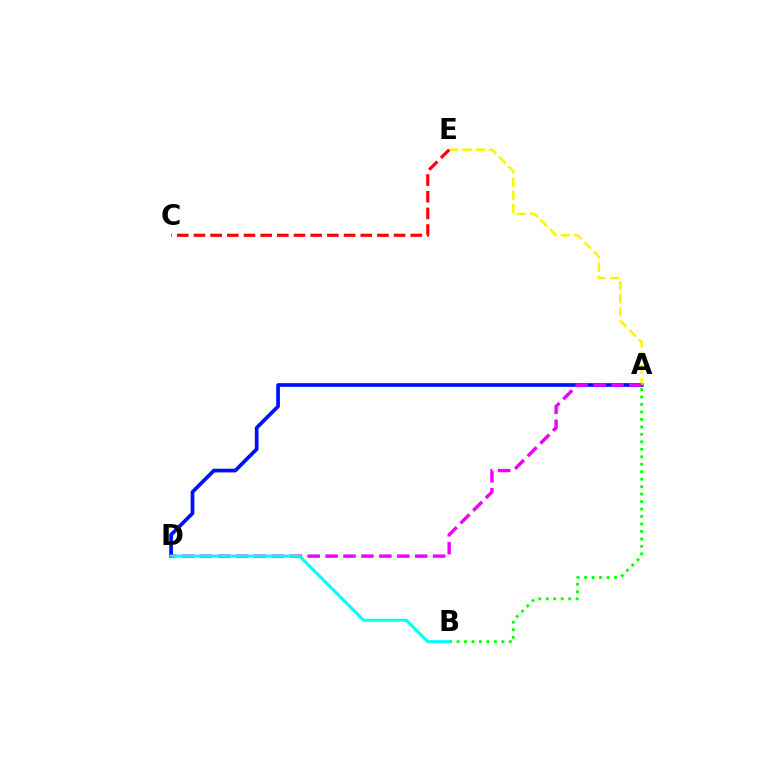{('A', 'D'): [{'color': '#0010ff', 'line_style': 'solid', 'thickness': 2.67}, {'color': '#ee00ff', 'line_style': 'dashed', 'thickness': 2.44}], ('A', 'B'): [{'color': '#08ff00', 'line_style': 'dotted', 'thickness': 2.03}], ('A', 'E'): [{'color': '#fcf500', 'line_style': 'dashed', 'thickness': 1.8}], ('B', 'D'): [{'color': '#00fff6', 'line_style': 'solid', 'thickness': 2.16}], ('C', 'E'): [{'color': '#ff0000', 'line_style': 'dashed', 'thickness': 2.27}]}